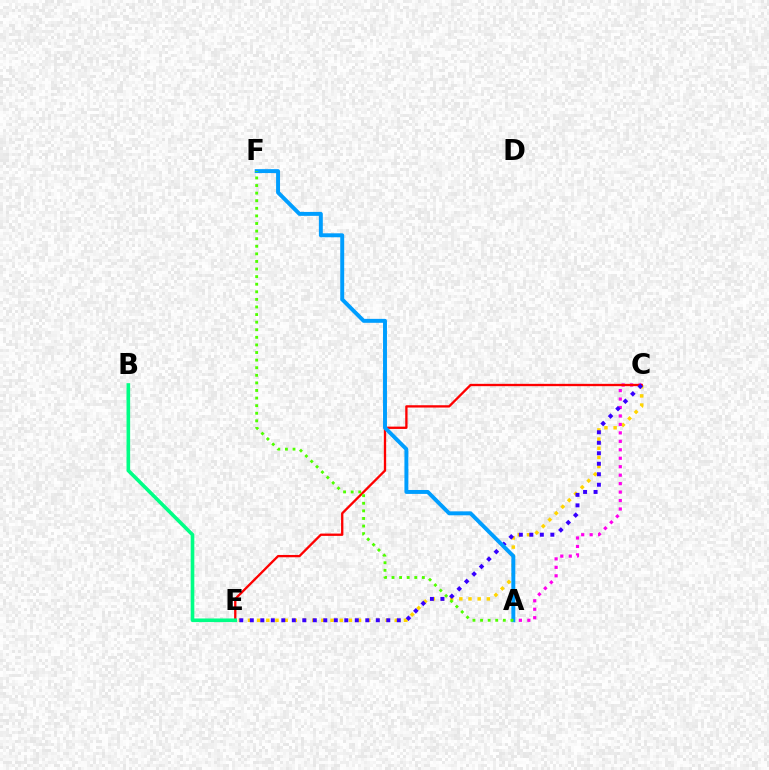{('C', 'E'): [{'color': '#ffd500', 'line_style': 'dotted', 'thickness': 2.49}, {'color': '#ff0000', 'line_style': 'solid', 'thickness': 1.67}, {'color': '#3700ff', 'line_style': 'dotted', 'thickness': 2.85}], ('A', 'C'): [{'color': '#ff00ed', 'line_style': 'dotted', 'thickness': 2.3}], ('B', 'E'): [{'color': '#00ff86', 'line_style': 'solid', 'thickness': 2.61}], ('A', 'F'): [{'color': '#009eff', 'line_style': 'solid', 'thickness': 2.83}, {'color': '#4fff00', 'line_style': 'dotted', 'thickness': 2.06}]}